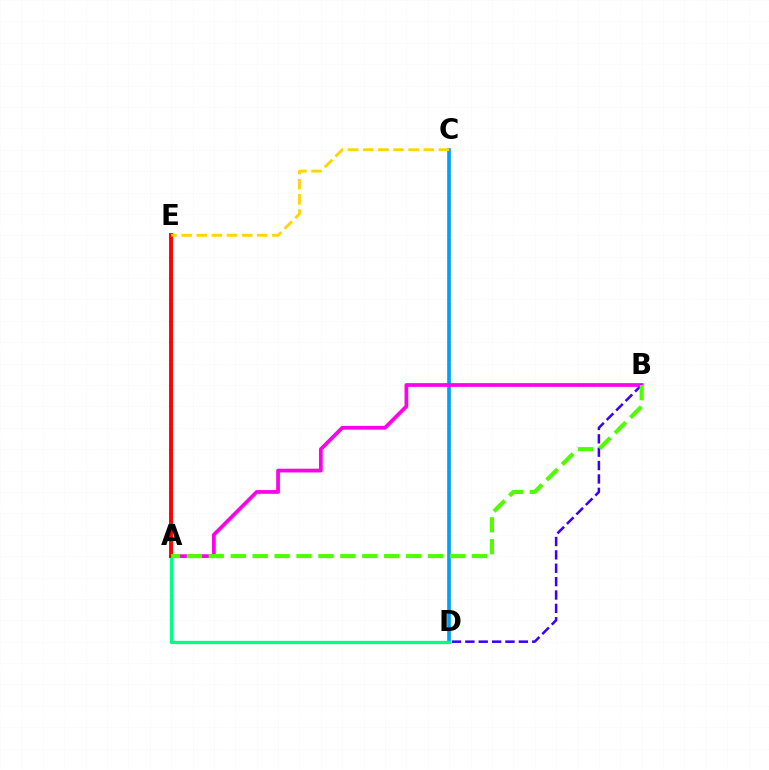{('C', 'D'): [{'color': '#009eff', 'line_style': 'solid', 'thickness': 2.63}], ('A', 'D'): [{'color': '#00ff86', 'line_style': 'solid', 'thickness': 2.37}], ('A', 'B'): [{'color': '#ff00ed', 'line_style': 'solid', 'thickness': 2.69}, {'color': '#4fff00', 'line_style': 'dashed', 'thickness': 2.98}], ('B', 'D'): [{'color': '#3700ff', 'line_style': 'dashed', 'thickness': 1.82}], ('A', 'E'): [{'color': '#ff0000', 'line_style': 'solid', 'thickness': 2.81}], ('C', 'E'): [{'color': '#ffd500', 'line_style': 'dashed', 'thickness': 2.06}]}